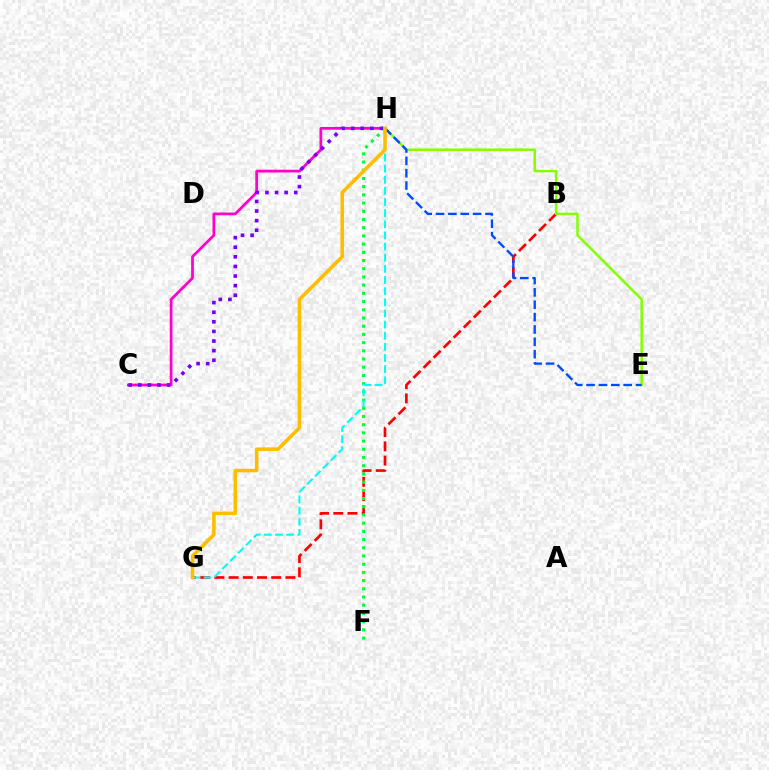{('B', 'G'): [{'color': '#ff0000', 'line_style': 'dashed', 'thickness': 1.93}], ('C', 'H'): [{'color': '#ff00cf', 'line_style': 'solid', 'thickness': 1.99}, {'color': '#7200ff', 'line_style': 'dotted', 'thickness': 2.61}], ('E', 'H'): [{'color': '#84ff00', 'line_style': 'solid', 'thickness': 1.81}, {'color': '#004bff', 'line_style': 'dashed', 'thickness': 1.68}], ('F', 'H'): [{'color': '#00ff39', 'line_style': 'dotted', 'thickness': 2.23}], ('G', 'H'): [{'color': '#00fff6', 'line_style': 'dashed', 'thickness': 1.51}, {'color': '#ffbd00', 'line_style': 'solid', 'thickness': 2.56}]}